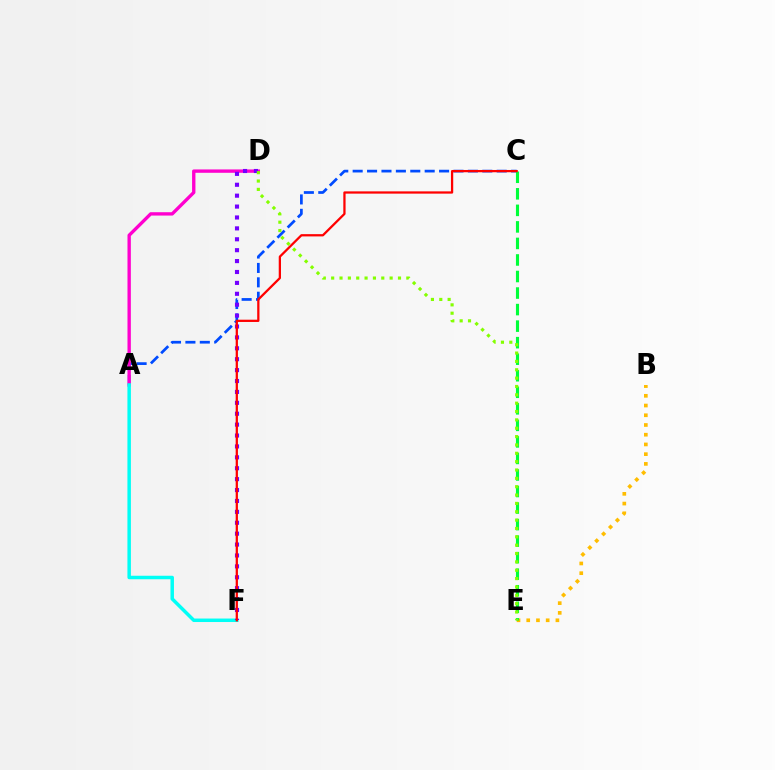{('A', 'C'): [{'color': '#004bff', 'line_style': 'dashed', 'thickness': 1.96}], ('B', 'E'): [{'color': '#ffbd00', 'line_style': 'dotted', 'thickness': 2.64}], ('A', 'D'): [{'color': '#ff00cf', 'line_style': 'solid', 'thickness': 2.42}], ('C', 'E'): [{'color': '#00ff39', 'line_style': 'dashed', 'thickness': 2.25}], ('A', 'F'): [{'color': '#00fff6', 'line_style': 'solid', 'thickness': 2.51}], ('D', 'F'): [{'color': '#7200ff', 'line_style': 'dotted', 'thickness': 2.96}], ('C', 'F'): [{'color': '#ff0000', 'line_style': 'solid', 'thickness': 1.63}], ('D', 'E'): [{'color': '#84ff00', 'line_style': 'dotted', 'thickness': 2.27}]}